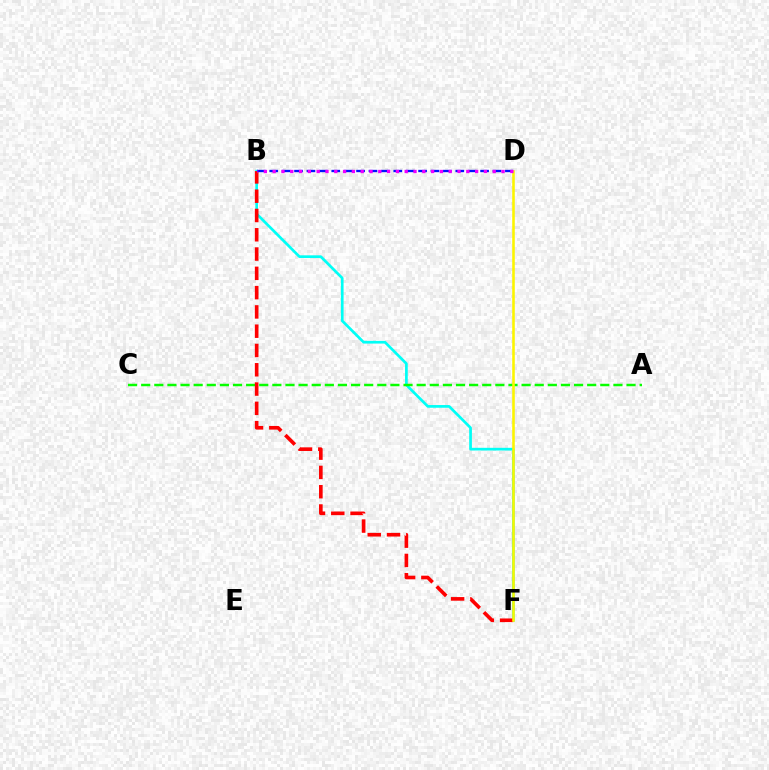{('B', 'F'): [{'color': '#00fff6', 'line_style': 'solid', 'thickness': 1.95}, {'color': '#ff0000', 'line_style': 'dashed', 'thickness': 2.62}], ('A', 'C'): [{'color': '#08ff00', 'line_style': 'dashed', 'thickness': 1.78}], ('D', 'F'): [{'color': '#fcf500', 'line_style': 'solid', 'thickness': 1.86}], ('B', 'D'): [{'color': '#0010ff', 'line_style': 'dashed', 'thickness': 1.69}, {'color': '#ee00ff', 'line_style': 'dotted', 'thickness': 2.39}]}